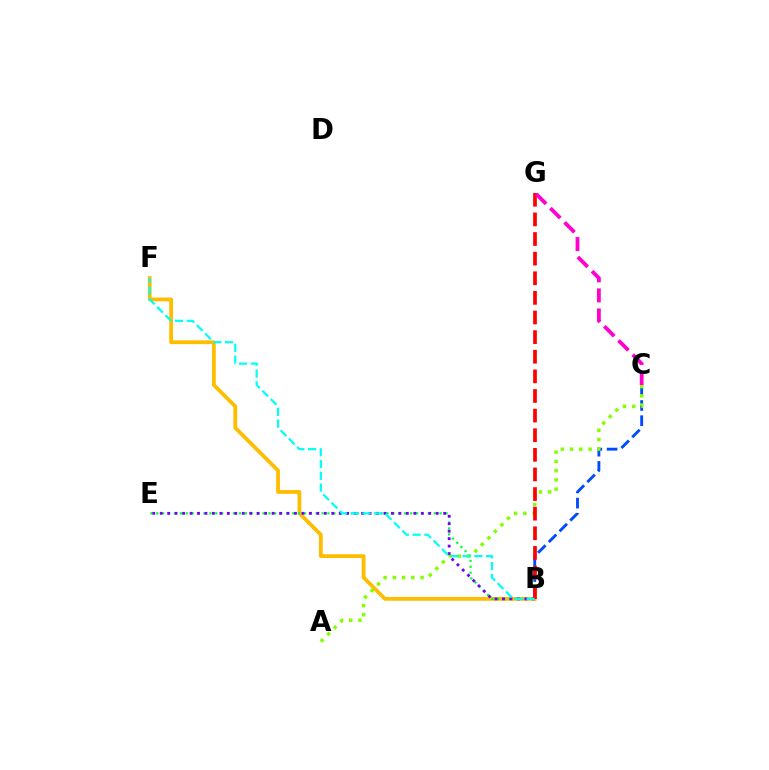{('B', 'F'): [{'color': '#ffbd00', 'line_style': 'solid', 'thickness': 2.73}, {'color': '#00fff6', 'line_style': 'dashed', 'thickness': 1.6}], ('B', 'E'): [{'color': '#00ff39', 'line_style': 'dotted', 'thickness': 1.6}, {'color': '#7200ff', 'line_style': 'dotted', 'thickness': 2.03}], ('B', 'C'): [{'color': '#004bff', 'line_style': 'dashed', 'thickness': 2.06}], ('A', 'C'): [{'color': '#84ff00', 'line_style': 'dotted', 'thickness': 2.51}], ('B', 'G'): [{'color': '#ff0000', 'line_style': 'dashed', 'thickness': 2.67}], ('C', 'G'): [{'color': '#ff00cf', 'line_style': 'dashed', 'thickness': 2.73}]}